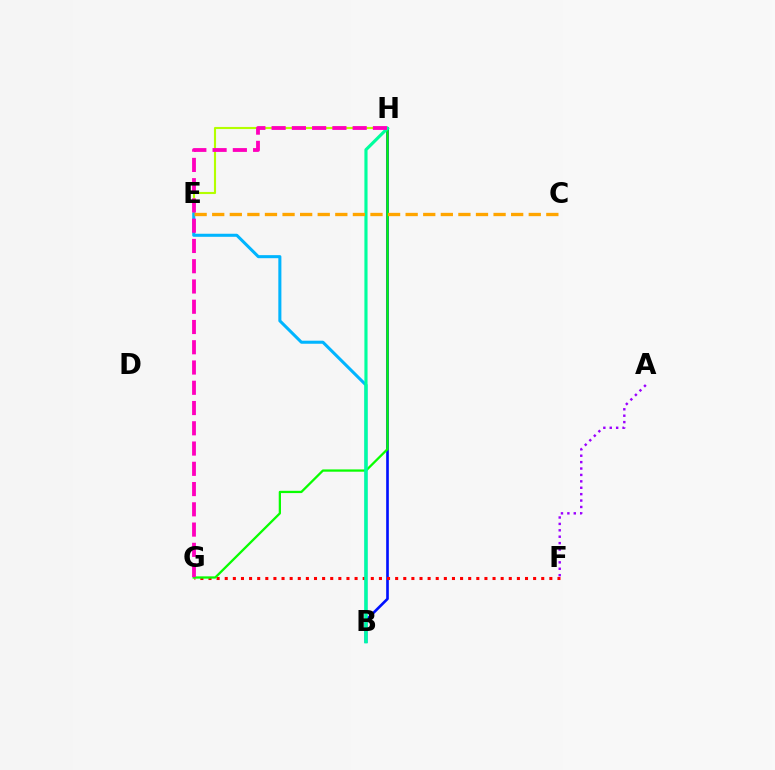{('E', 'H'): [{'color': '#b3ff00', 'line_style': 'solid', 'thickness': 1.52}], ('B', 'H'): [{'color': '#0010ff', 'line_style': 'solid', 'thickness': 1.91}, {'color': '#00ff9d', 'line_style': 'solid', 'thickness': 2.27}], ('F', 'G'): [{'color': '#ff0000', 'line_style': 'dotted', 'thickness': 2.2}], ('G', 'H'): [{'color': '#08ff00', 'line_style': 'solid', 'thickness': 1.64}, {'color': '#ff00bd', 'line_style': 'dashed', 'thickness': 2.75}], ('A', 'F'): [{'color': '#9b00ff', 'line_style': 'dotted', 'thickness': 1.74}], ('B', 'E'): [{'color': '#00b5ff', 'line_style': 'solid', 'thickness': 2.2}], ('C', 'E'): [{'color': '#ffa500', 'line_style': 'dashed', 'thickness': 2.39}]}